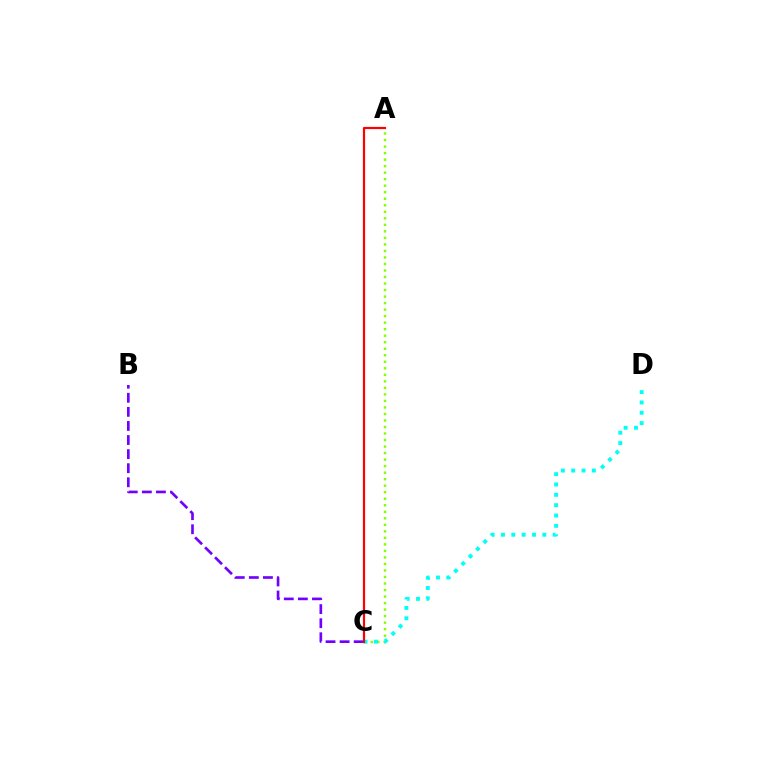{('A', 'C'): [{'color': '#84ff00', 'line_style': 'dotted', 'thickness': 1.77}, {'color': '#ff0000', 'line_style': 'solid', 'thickness': 1.58}], ('C', 'D'): [{'color': '#00fff6', 'line_style': 'dotted', 'thickness': 2.81}], ('B', 'C'): [{'color': '#7200ff', 'line_style': 'dashed', 'thickness': 1.91}]}